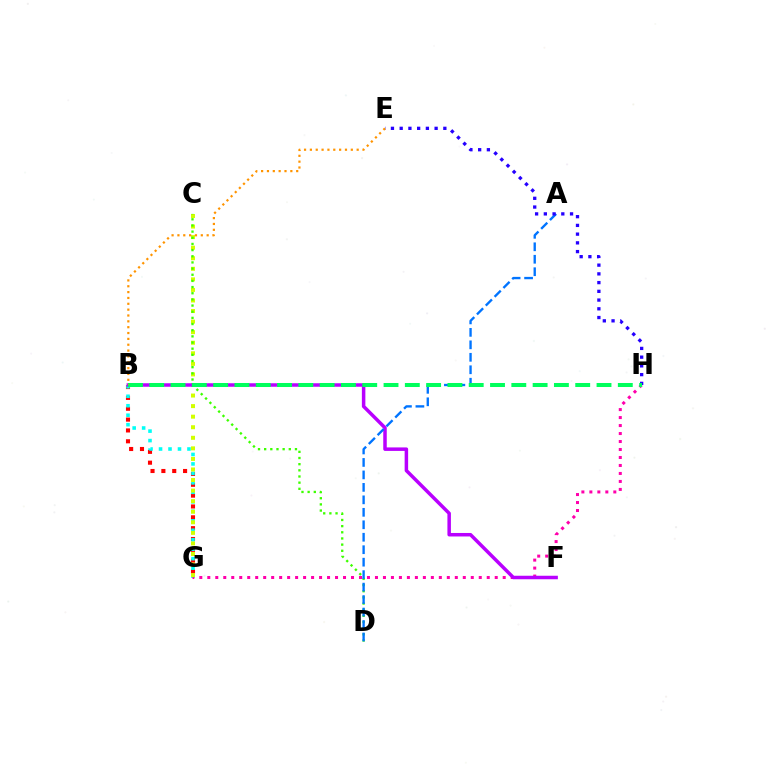{('B', 'G'): [{'color': '#ff0000', 'line_style': 'dotted', 'thickness': 2.95}, {'color': '#00fff6', 'line_style': 'dotted', 'thickness': 2.57}], ('G', 'H'): [{'color': '#ff00ac', 'line_style': 'dotted', 'thickness': 2.17}], ('C', 'G'): [{'color': '#d1ff00', 'line_style': 'dotted', 'thickness': 2.87}], ('C', 'D'): [{'color': '#3dff00', 'line_style': 'dotted', 'thickness': 1.67}], ('B', 'F'): [{'color': '#b900ff', 'line_style': 'solid', 'thickness': 2.52}], ('A', 'D'): [{'color': '#0074ff', 'line_style': 'dashed', 'thickness': 1.69}], ('E', 'H'): [{'color': '#2500ff', 'line_style': 'dotted', 'thickness': 2.37}], ('B', 'H'): [{'color': '#00ff5c', 'line_style': 'dashed', 'thickness': 2.89}], ('B', 'E'): [{'color': '#ff9400', 'line_style': 'dotted', 'thickness': 1.59}]}